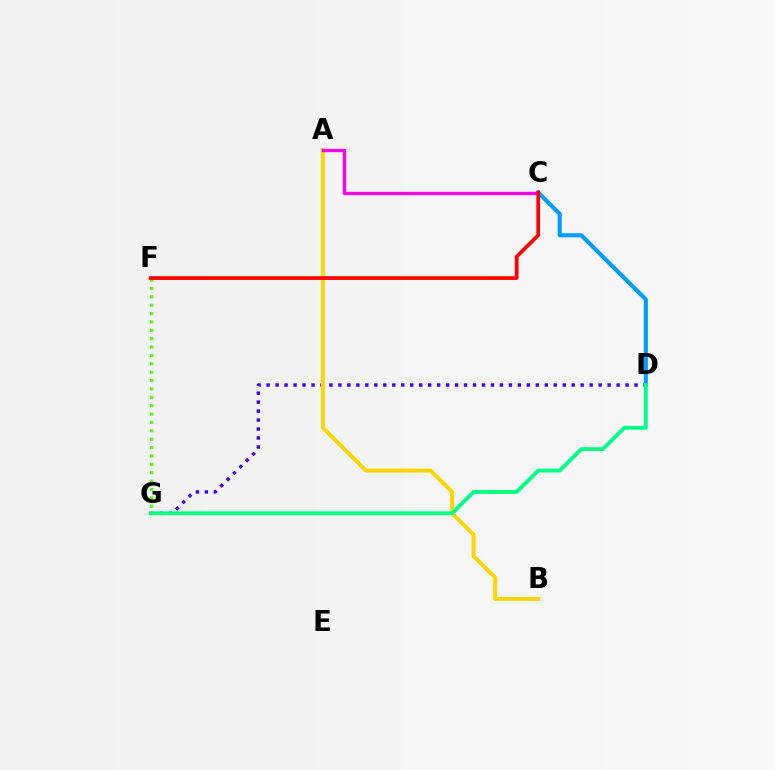{('D', 'G'): [{'color': '#3700ff', 'line_style': 'dotted', 'thickness': 2.44}, {'color': '#00ff86', 'line_style': 'solid', 'thickness': 2.77}], ('A', 'B'): [{'color': '#ffd500', 'line_style': 'solid', 'thickness': 2.82}], ('C', 'D'): [{'color': '#009eff', 'line_style': 'solid', 'thickness': 2.95}], ('A', 'C'): [{'color': '#ff00ed', 'line_style': 'solid', 'thickness': 2.42}], ('F', 'G'): [{'color': '#4fff00', 'line_style': 'dotted', 'thickness': 2.28}], ('C', 'F'): [{'color': '#ff0000', 'line_style': 'solid', 'thickness': 2.68}]}